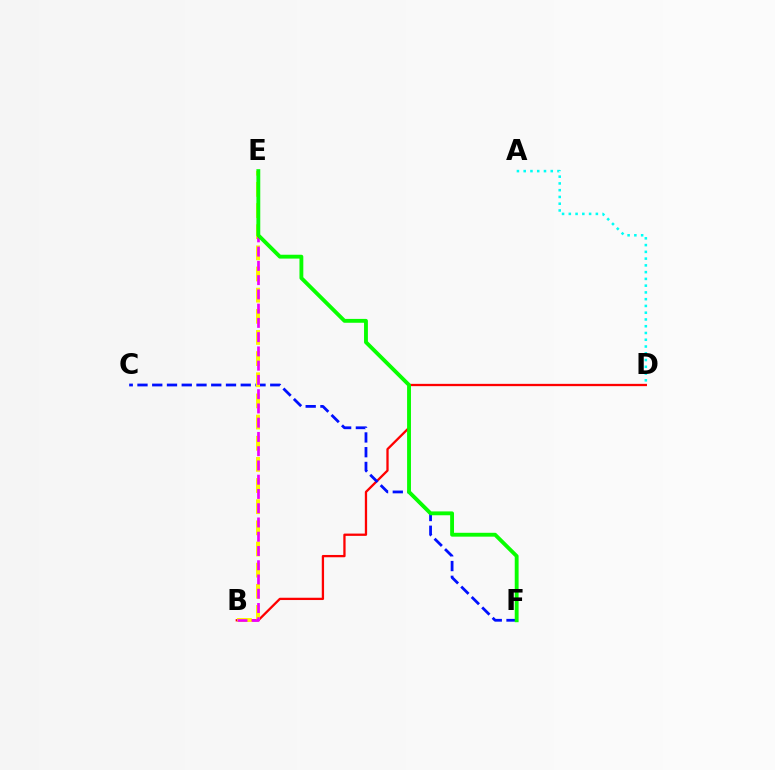{('A', 'D'): [{'color': '#00fff6', 'line_style': 'dotted', 'thickness': 1.84}], ('B', 'D'): [{'color': '#ff0000', 'line_style': 'solid', 'thickness': 1.65}], ('C', 'F'): [{'color': '#0010ff', 'line_style': 'dashed', 'thickness': 2.0}], ('B', 'E'): [{'color': '#fcf500', 'line_style': 'dashed', 'thickness': 2.87}, {'color': '#ee00ff', 'line_style': 'dashed', 'thickness': 1.94}], ('E', 'F'): [{'color': '#08ff00', 'line_style': 'solid', 'thickness': 2.78}]}